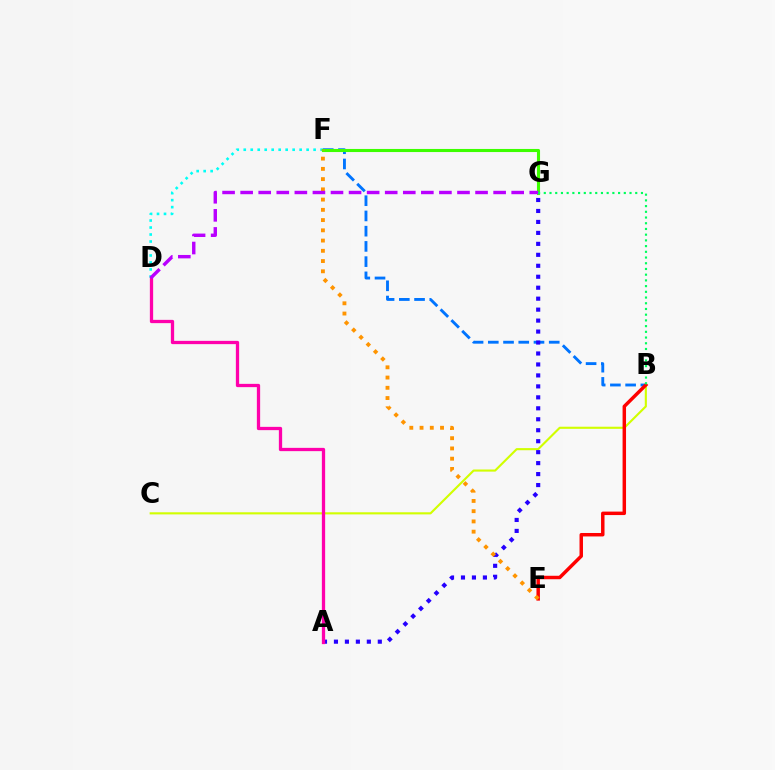{('B', 'C'): [{'color': '#d1ff00', 'line_style': 'solid', 'thickness': 1.53}], ('B', 'F'): [{'color': '#0074ff', 'line_style': 'dashed', 'thickness': 2.07}], ('A', 'G'): [{'color': '#2500ff', 'line_style': 'dotted', 'thickness': 2.98}], ('D', 'F'): [{'color': '#00fff6', 'line_style': 'dotted', 'thickness': 1.9}], ('B', 'E'): [{'color': '#ff0000', 'line_style': 'solid', 'thickness': 2.49}], ('A', 'D'): [{'color': '#ff00ac', 'line_style': 'solid', 'thickness': 2.36}], ('F', 'G'): [{'color': '#3dff00', 'line_style': 'solid', 'thickness': 2.22}], ('E', 'F'): [{'color': '#ff9400', 'line_style': 'dotted', 'thickness': 2.78}], ('D', 'G'): [{'color': '#b900ff', 'line_style': 'dashed', 'thickness': 2.45}], ('B', 'G'): [{'color': '#00ff5c', 'line_style': 'dotted', 'thickness': 1.55}]}